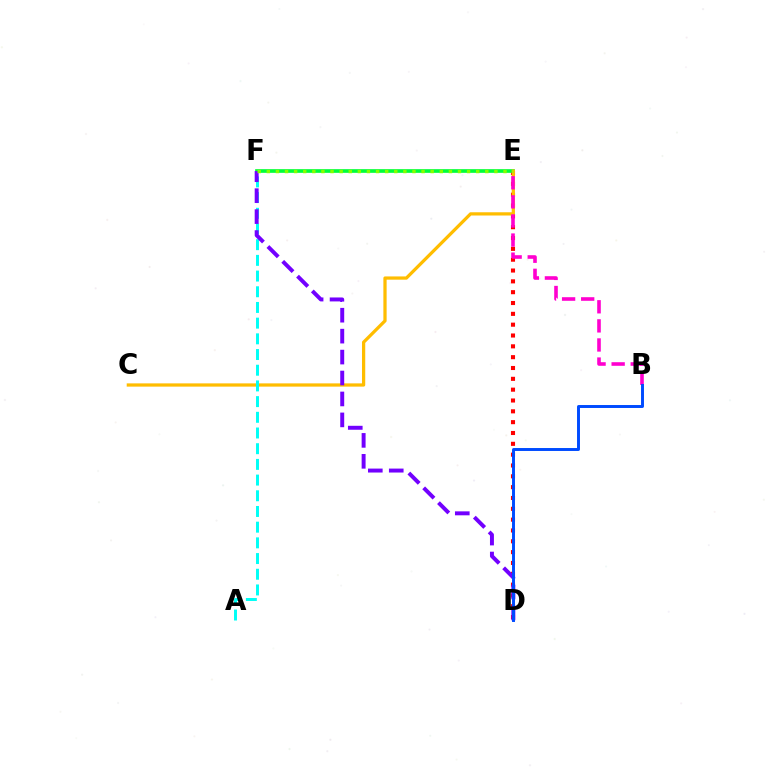{('D', 'E'): [{'color': '#ff0000', 'line_style': 'dotted', 'thickness': 2.94}], ('E', 'F'): [{'color': '#00ff39', 'line_style': 'solid', 'thickness': 2.65}, {'color': '#84ff00', 'line_style': 'dotted', 'thickness': 2.47}], ('C', 'E'): [{'color': '#ffbd00', 'line_style': 'solid', 'thickness': 2.34}], ('A', 'F'): [{'color': '#00fff6', 'line_style': 'dashed', 'thickness': 2.13}], ('B', 'E'): [{'color': '#ff00cf', 'line_style': 'dashed', 'thickness': 2.59}], ('D', 'F'): [{'color': '#7200ff', 'line_style': 'dashed', 'thickness': 2.84}], ('B', 'D'): [{'color': '#004bff', 'line_style': 'solid', 'thickness': 2.12}]}